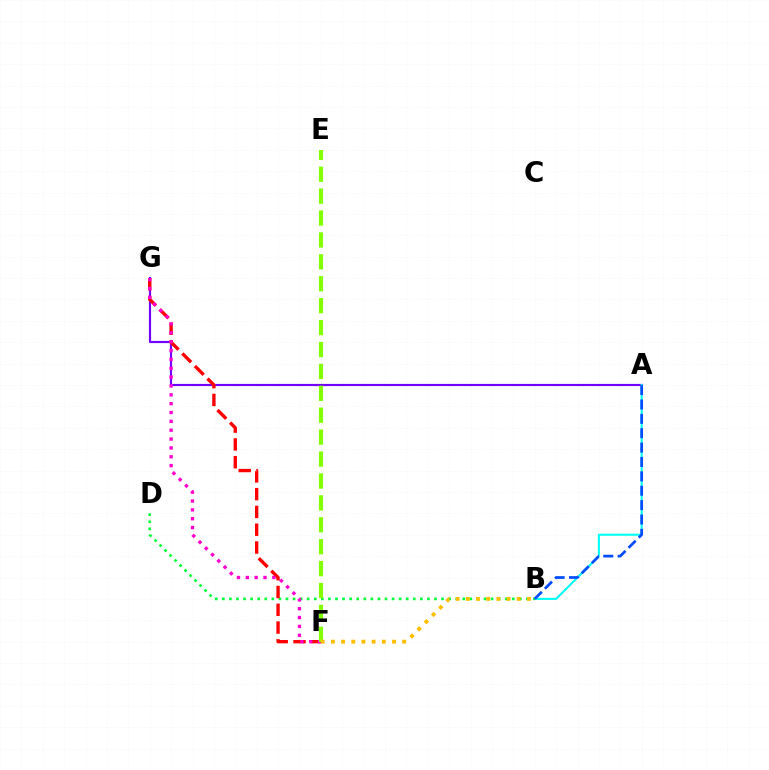{('A', 'G'): [{'color': '#7200ff', 'line_style': 'solid', 'thickness': 1.56}], ('A', 'B'): [{'color': '#00fff6', 'line_style': 'solid', 'thickness': 1.51}, {'color': '#004bff', 'line_style': 'dashed', 'thickness': 1.95}], ('B', 'D'): [{'color': '#00ff39', 'line_style': 'dotted', 'thickness': 1.92}], ('F', 'G'): [{'color': '#ff0000', 'line_style': 'dashed', 'thickness': 2.42}, {'color': '#ff00cf', 'line_style': 'dotted', 'thickness': 2.41}], ('E', 'F'): [{'color': '#84ff00', 'line_style': 'dashed', 'thickness': 2.98}], ('B', 'F'): [{'color': '#ffbd00', 'line_style': 'dotted', 'thickness': 2.76}]}